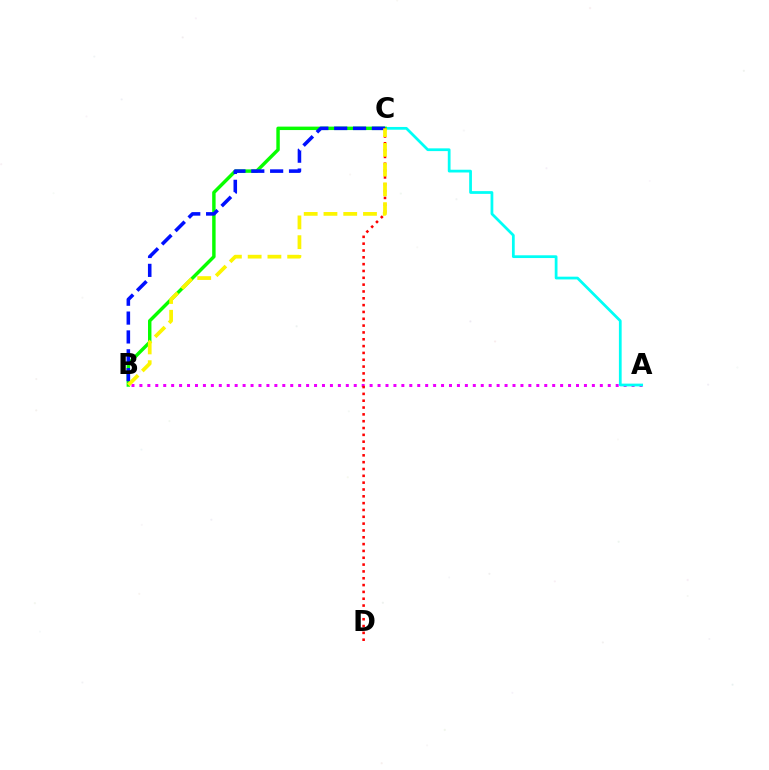{('A', 'B'): [{'color': '#ee00ff', 'line_style': 'dotted', 'thickness': 2.16}], ('A', 'C'): [{'color': '#00fff6', 'line_style': 'solid', 'thickness': 1.98}], ('B', 'C'): [{'color': '#08ff00', 'line_style': 'solid', 'thickness': 2.48}, {'color': '#0010ff', 'line_style': 'dashed', 'thickness': 2.56}, {'color': '#fcf500', 'line_style': 'dashed', 'thickness': 2.68}], ('C', 'D'): [{'color': '#ff0000', 'line_style': 'dotted', 'thickness': 1.86}]}